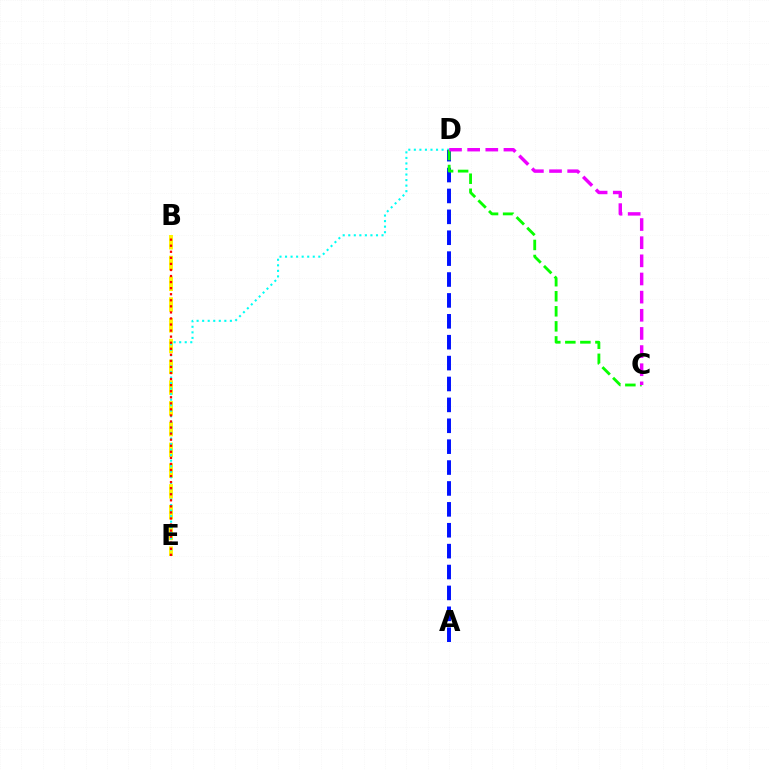{('B', 'E'): [{'color': '#fcf500', 'line_style': 'dashed', 'thickness': 2.82}, {'color': '#ff0000', 'line_style': 'dotted', 'thickness': 1.65}], ('D', 'E'): [{'color': '#00fff6', 'line_style': 'dotted', 'thickness': 1.51}], ('A', 'D'): [{'color': '#0010ff', 'line_style': 'dashed', 'thickness': 2.84}], ('C', 'D'): [{'color': '#08ff00', 'line_style': 'dashed', 'thickness': 2.04}, {'color': '#ee00ff', 'line_style': 'dashed', 'thickness': 2.47}]}